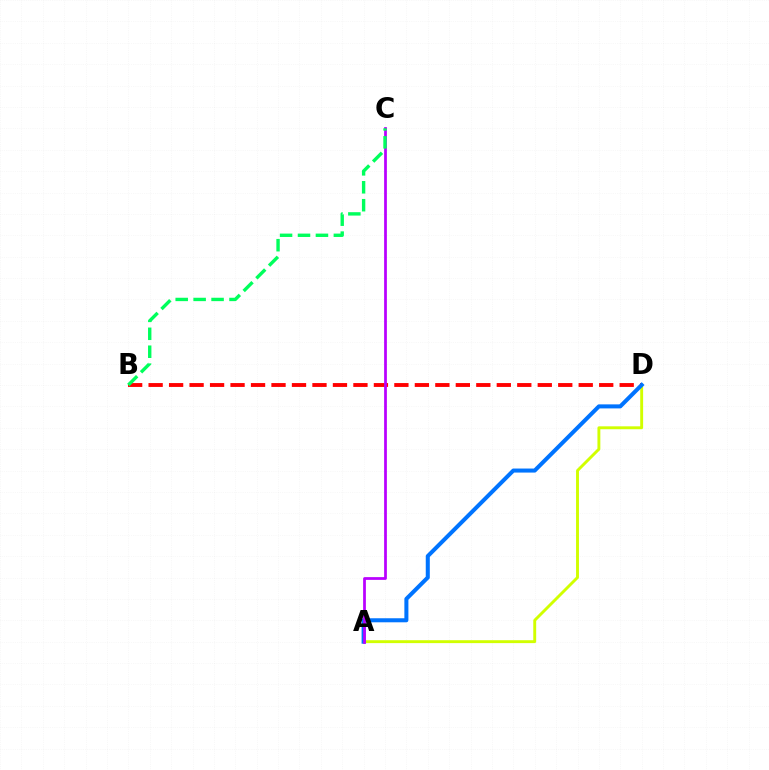{('A', 'D'): [{'color': '#d1ff00', 'line_style': 'solid', 'thickness': 2.09}, {'color': '#0074ff', 'line_style': 'solid', 'thickness': 2.91}], ('B', 'D'): [{'color': '#ff0000', 'line_style': 'dashed', 'thickness': 2.78}], ('A', 'C'): [{'color': '#b900ff', 'line_style': 'solid', 'thickness': 1.98}], ('B', 'C'): [{'color': '#00ff5c', 'line_style': 'dashed', 'thickness': 2.44}]}